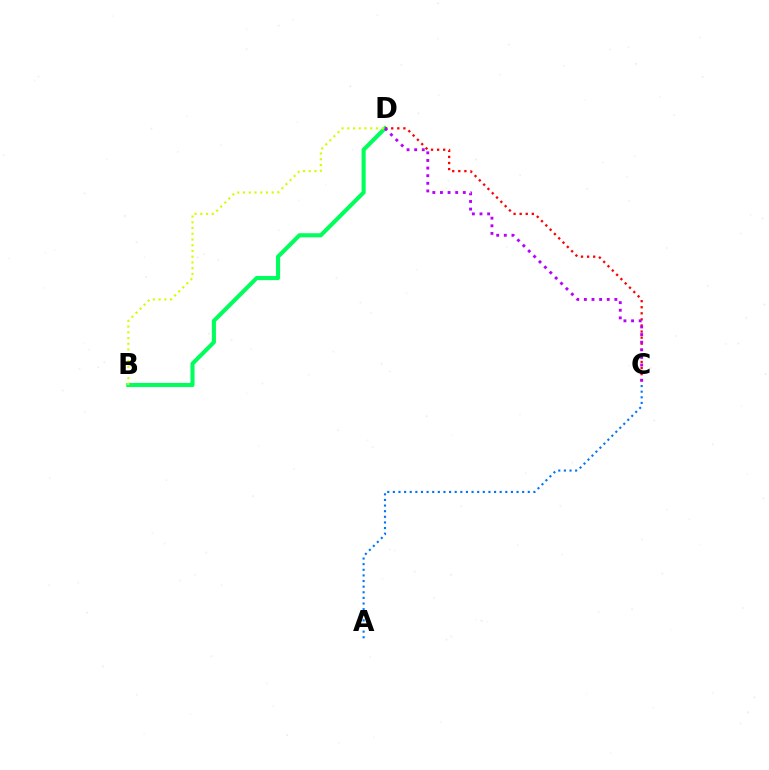{('B', 'D'): [{'color': '#00ff5c', 'line_style': 'solid', 'thickness': 2.95}, {'color': '#d1ff00', 'line_style': 'dotted', 'thickness': 1.56}], ('C', 'D'): [{'color': '#ff0000', 'line_style': 'dotted', 'thickness': 1.65}, {'color': '#b900ff', 'line_style': 'dotted', 'thickness': 2.07}], ('A', 'C'): [{'color': '#0074ff', 'line_style': 'dotted', 'thickness': 1.53}]}